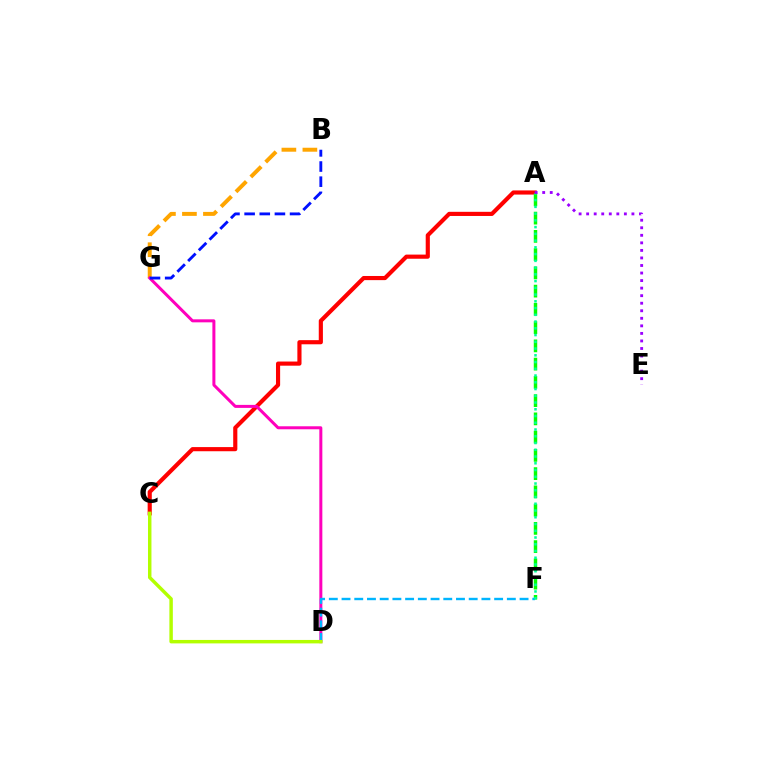{('A', 'C'): [{'color': '#ff0000', 'line_style': 'solid', 'thickness': 2.98}], ('A', 'F'): [{'color': '#08ff00', 'line_style': 'dashed', 'thickness': 2.48}, {'color': '#00ff9d', 'line_style': 'dotted', 'thickness': 1.83}], ('B', 'G'): [{'color': '#ffa500', 'line_style': 'dashed', 'thickness': 2.85}, {'color': '#0010ff', 'line_style': 'dashed', 'thickness': 2.06}], ('D', 'G'): [{'color': '#ff00bd', 'line_style': 'solid', 'thickness': 2.16}], ('D', 'F'): [{'color': '#00b5ff', 'line_style': 'dashed', 'thickness': 1.73}], ('C', 'D'): [{'color': '#b3ff00', 'line_style': 'solid', 'thickness': 2.49}], ('A', 'E'): [{'color': '#9b00ff', 'line_style': 'dotted', 'thickness': 2.05}]}